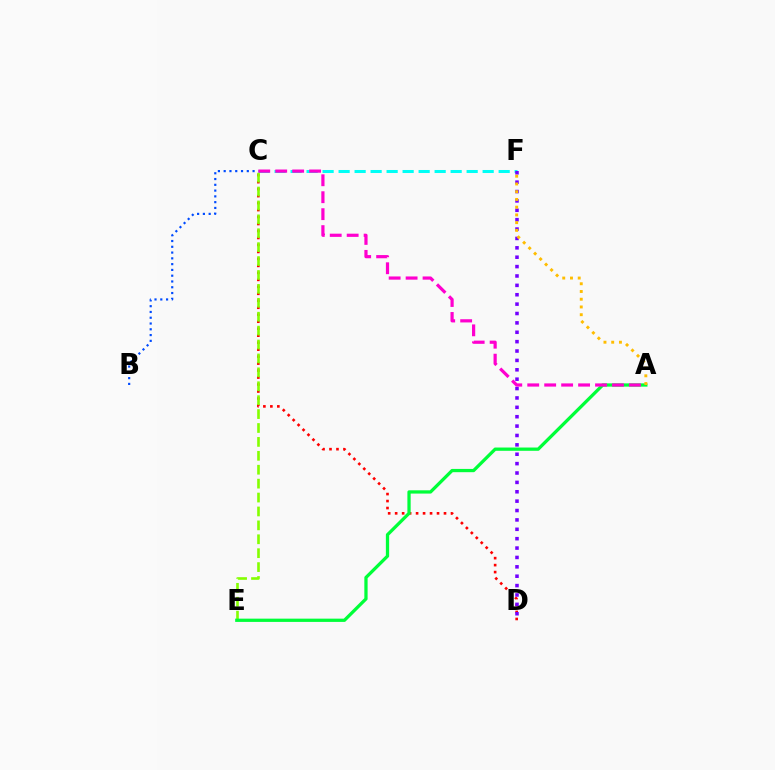{('C', 'F'): [{'color': '#00fff6', 'line_style': 'dashed', 'thickness': 2.17}], ('C', 'D'): [{'color': '#ff0000', 'line_style': 'dotted', 'thickness': 1.9}], ('C', 'E'): [{'color': '#84ff00', 'line_style': 'dashed', 'thickness': 1.89}], ('D', 'F'): [{'color': '#7200ff', 'line_style': 'dotted', 'thickness': 2.55}], ('A', 'E'): [{'color': '#00ff39', 'line_style': 'solid', 'thickness': 2.35}], ('B', 'C'): [{'color': '#004bff', 'line_style': 'dotted', 'thickness': 1.57}], ('A', 'F'): [{'color': '#ffbd00', 'line_style': 'dotted', 'thickness': 2.1}], ('A', 'C'): [{'color': '#ff00cf', 'line_style': 'dashed', 'thickness': 2.3}]}